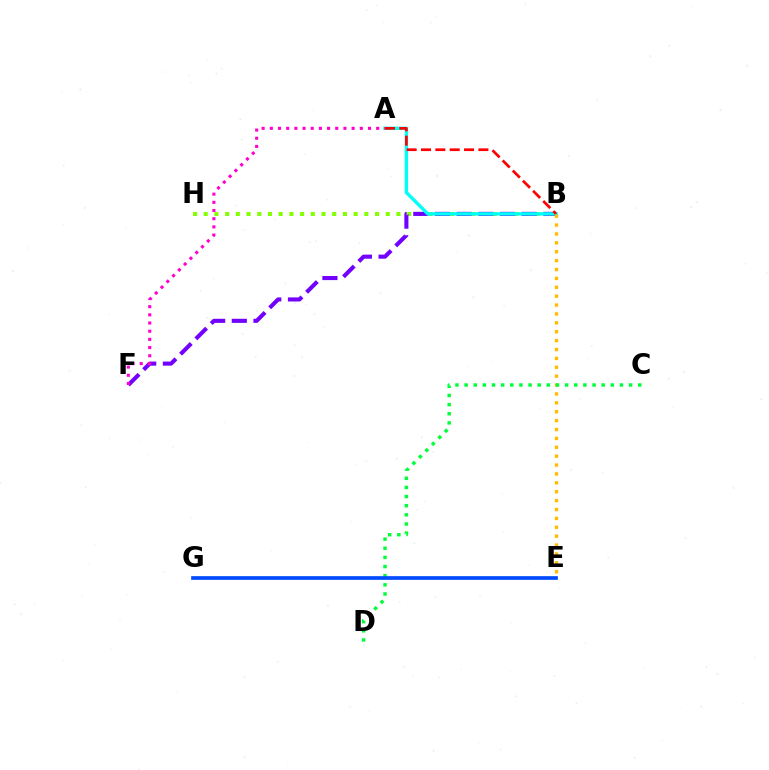{('B', 'H'): [{'color': '#84ff00', 'line_style': 'dotted', 'thickness': 2.91}], ('B', 'F'): [{'color': '#7200ff', 'line_style': 'dashed', 'thickness': 2.94}], ('A', 'B'): [{'color': '#00fff6', 'line_style': 'solid', 'thickness': 2.42}, {'color': '#ff0000', 'line_style': 'dashed', 'thickness': 1.95}], ('B', 'E'): [{'color': '#ffbd00', 'line_style': 'dotted', 'thickness': 2.41}], ('C', 'D'): [{'color': '#00ff39', 'line_style': 'dotted', 'thickness': 2.48}], ('E', 'G'): [{'color': '#004bff', 'line_style': 'solid', 'thickness': 2.66}], ('A', 'F'): [{'color': '#ff00cf', 'line_style': 'dotted', 'thickness': 2.22}]}